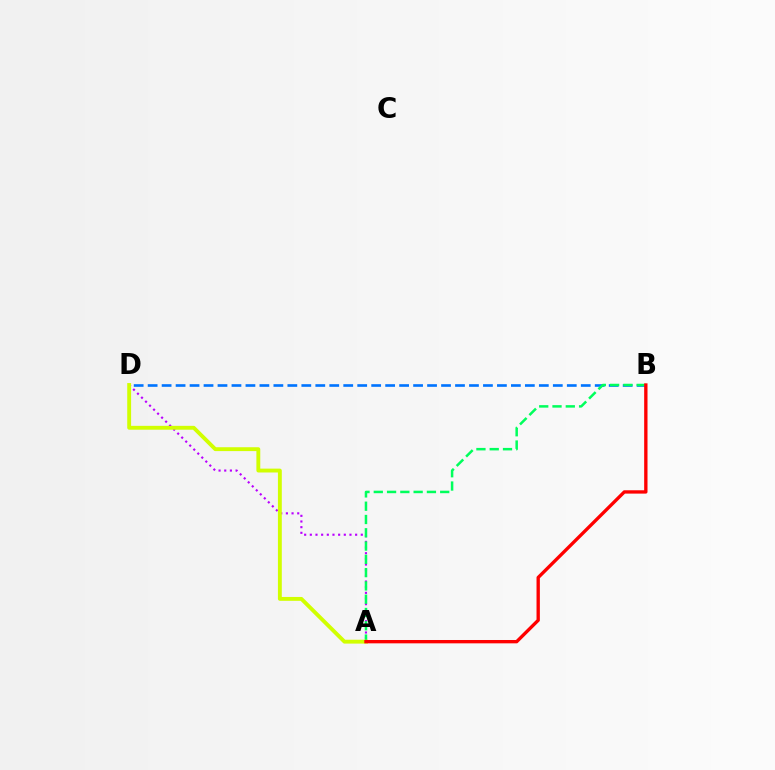{('A', 'D'): [{'color': '#b900ff', 'line_style': 'dotted', 'thickness': 1.54}, {'color': '#d1ff00', 'line_style': 'solid', 'thickness': 2.79}], ('B', 'D'): [{'color': '#0074ff', 'line_style': 'dashed', 'thickness': 1.9}], ('A', 'B'): [{'color': '#00ff5c', 'line_style': 'dashed', 'thickness': 1.8}, {'color': '#ff0000', 'line_style': 'solid', 'thickness': 2.4}]}